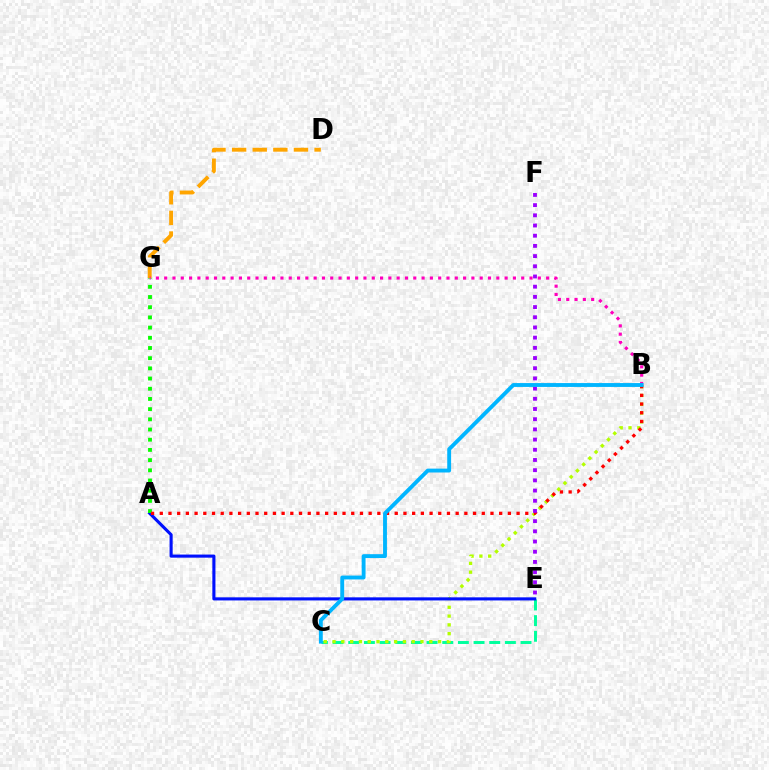{('C', 'E'): [{'color': '#00ff9d', 'line_style': 'dashed', 'thickness': 2.13}], ('B', 'C'): [{'color': '#b3ff00', 'line_style': 'dotted', 'thickness': 2.39}, {'color': '#00b5ff', 'line_style': 'solid', 'thickness': 2.79}], ('D', 'G'): [{'color': '#ffa500', 'line_style': 'dashed', 'thickness': 2.8}], ('A', 'E'): [{'color': '#0010ff', 'line_style': 'solid', 'thickness': 2.23}], ('A', 'G'): [{'color': '#08ff00', 'line_style': 'dotted', 'thickness': 2.77}], ('A', 'B'): [{'color': '#ff0000', 'line_style': 'dotted', 'thickness': 2.36}], ('E', 'F'): [{'color': '#9b00ff', 'line_style': 'dotted', 'thickness': 2.77}], ('B', 'G'): [{'color': '#ff00bd', 'line_style': 'dotted', 'thickness': 2.26}]}